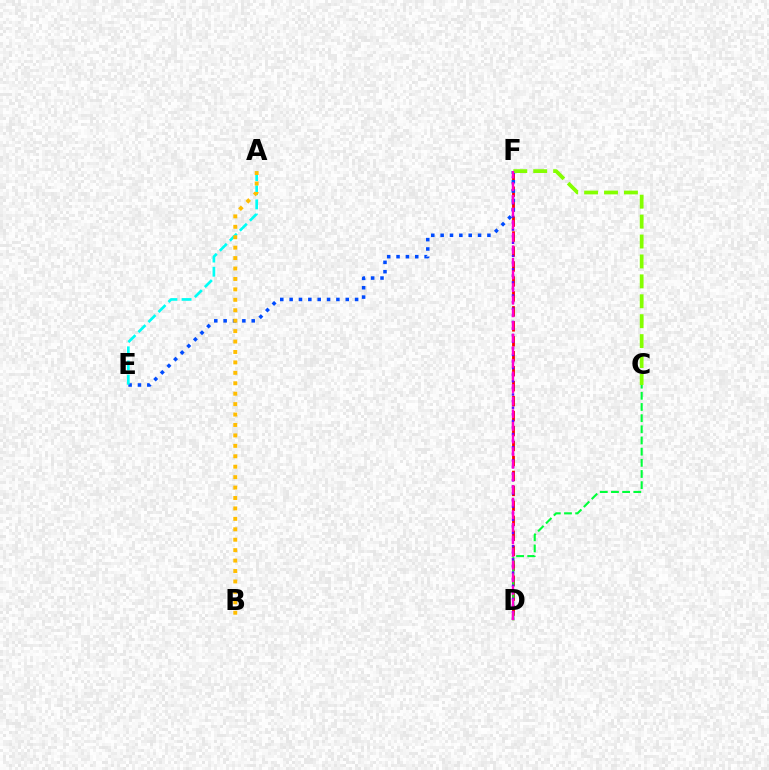{('D', 'F'): [{'color': '#ff0000', 'line_style': 'dashed', 'thickness': 2.03}, {'color': '#7200ff', 'line_style': 'dotted', 'thickness': 1.79}, {'color': '#ff00cf', 'line_style': 'dashed', 'thickness': 1.71}], ('C', 'D'): [{'color': '#00ff39', 'line_style': 'dashed', 'thickness': 1.52}], ('E', 'F'): [{'color': '#004bff', 'line_style': 'dotted', 'thickness': 2.54}], ('C', 'F'): [{'color': '#84ff00', 'line_style': 'dashed', 'thickness': 2.71}], ('A', 'E'): [{'color': '#00fff6', 'line_style': 'dashed', 'thickness': 1.93}], ('A', 'B'): [{'color': '#ffbd00', 'line_style': 'dotted', 'thickness': 2.83}]}